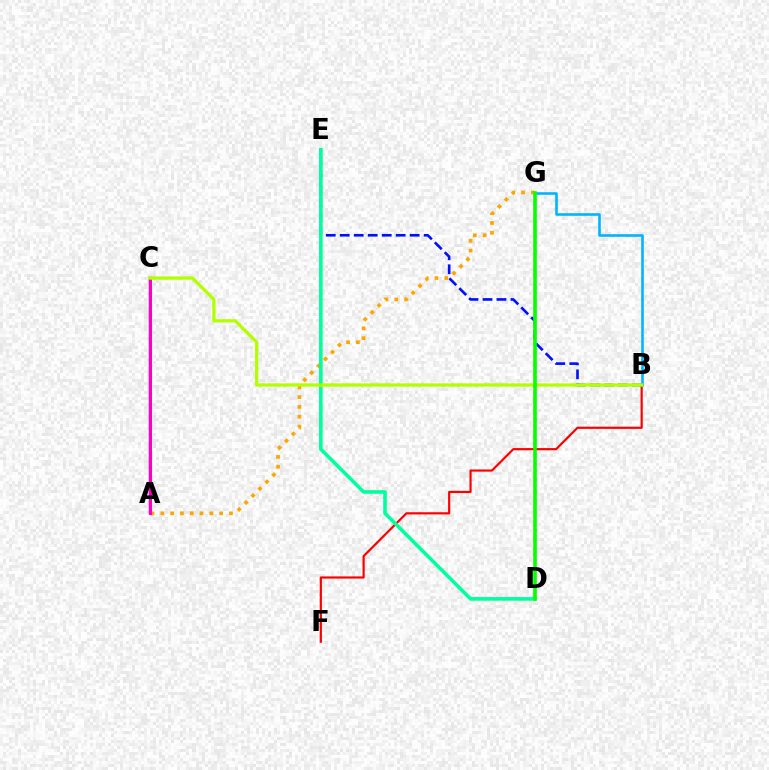{('A', 'C'): [{'color': '#9b00ff', 'line_style': 'solid', 'thickness': 1.8}, {'color': '#ff00bd', 'line_style': 'solid', 'thickness': 2.17}], ('B', 'F'): [{'color': '#ff0000', 'line_style': 'solid', 'thickness': 1.58}], ('B', 'G'): [{'color': '#00b5ff', 'line_style': 'solid', 'thickness': 1.87}], ('B', 'E'): [{'color': '#0010ff', 'line_style': 'dashed', 'thickness': 1.9}], ('A', 'G'): [{'color': '#ffa500', 'line_style': 'dotted', 'thickness': 2.66}], ('D', 'E'): [{'color': '#00ff9d', 'line_style': 'solid', 'thickness': 2.59}], ('B', 'C'): [{'color': '#b3ff00', 'line_style': 'solid', 'thickness': 2.37}], ('D', 'G'): [{'color': '#08ff00', 'line_style': 'solid', 'thickness': 2.62}]}